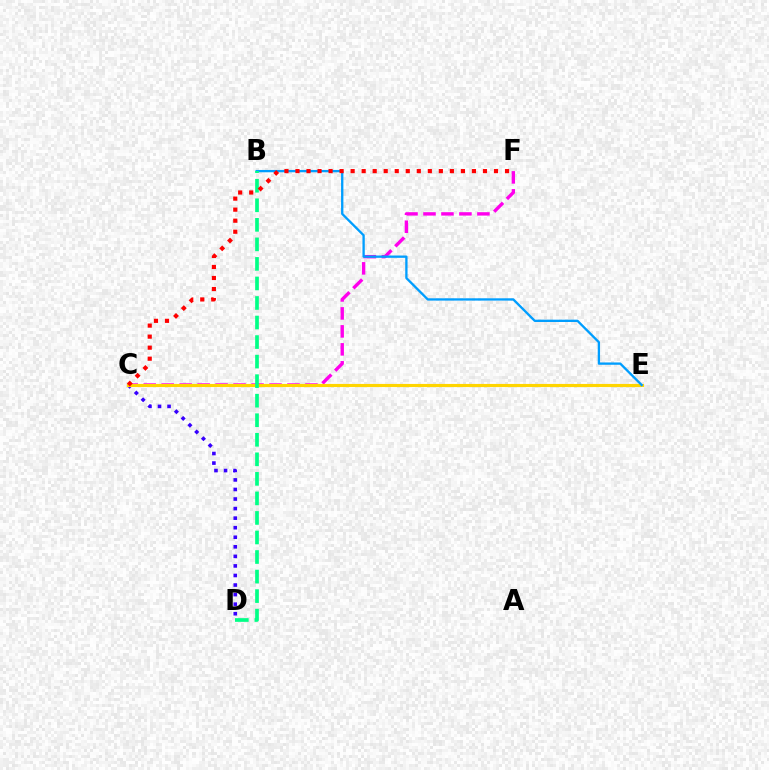{('C', 'E'): [{'color': '#4fff00', 'line_style': 'dashed', 'thickness': 1.86}, {'color': '#ffd500', 'line_style': 'solid', 'thickness': 2.26}], ('C', 'F'): [{'color': '#ff00ed', 'line_style': 'dashed', 'thickness': 2.44}, {'color': '#ff0000', 'line_style': 'dotted', 'thickness': 3.0}], ('C', 'D'): [{'color': '#3700ff', 'line_style': 'dotted', 'thickness': 2.6}], ('B', 'E'): [{'color': '#009eff', 'line_style': 'solid', 'thickness': 1.67}], ('B', 'D'): [{'color': '#00ff86', 'line_style': 'dashed', 'thickness': 2.65}]}